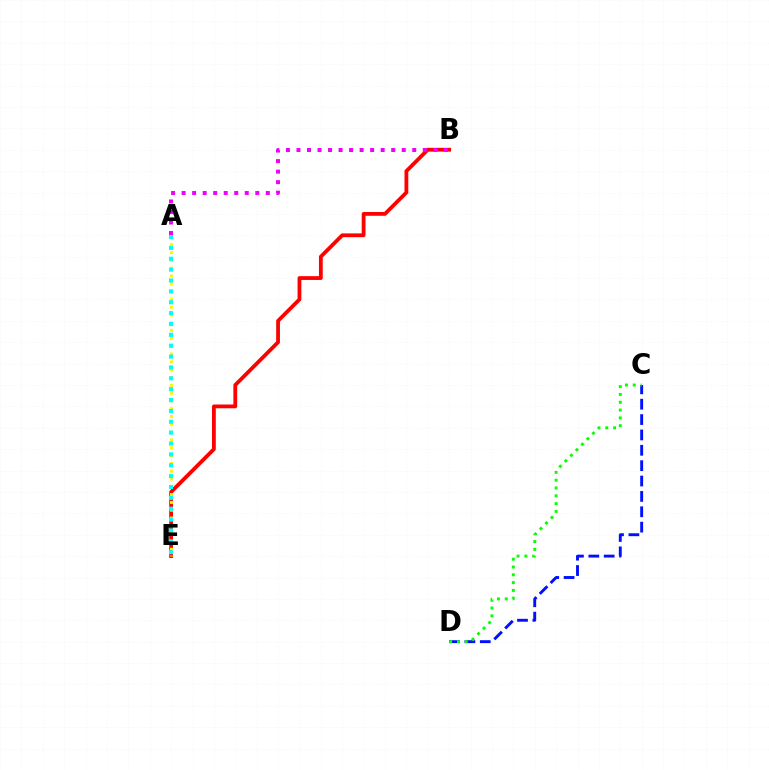{('B', 'E'): [{'color': '#ff0000', 'line_style': 'solid', 'thickness': 2.73}], ('A', 'B'): [{'color': '#ee00ff', 'line_style': 'dotted', 'thickness': 2.86}], ('A', 'E'): [{'color': '#fcf500', 'line_style': 'dotted', 'thickness': 2.12}, {'color': '#00fff6', 'line_style': 'dotted', 'thickness': 2.95}], ('C', 'D'): [{'color': '#0010ff', 'line_style': 'dashed', 'thickness': 2.09}, {'color': '#08ff00', 'line_style': 'dotted', 'thickness': 2.12}]}